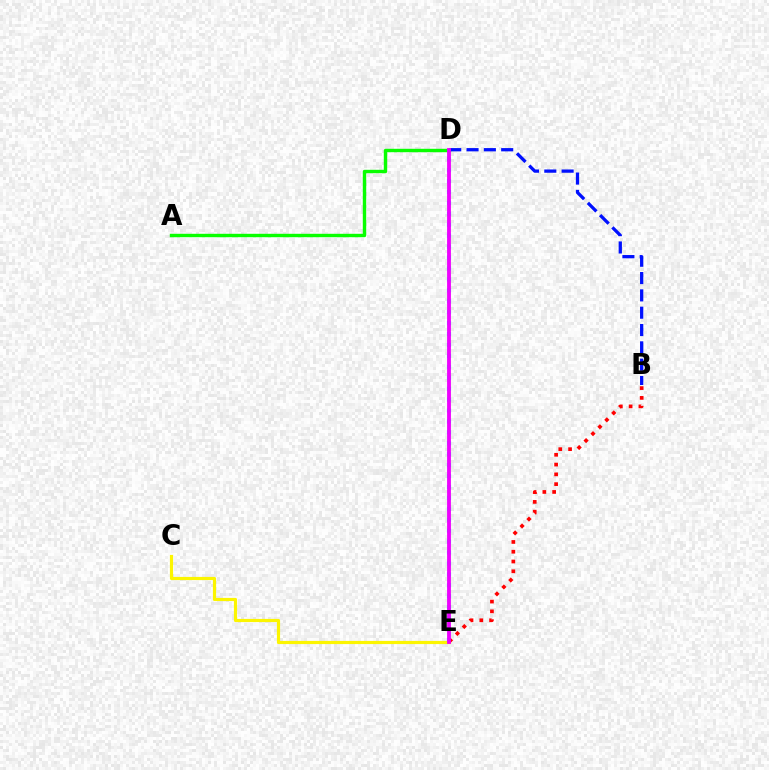{('C', 'E'): [{'color': '#fcf500', 'line_style': 'solid', 'thickness': 2.29}], ('A', 'D'): [{'color': '#08ff00', 'line_style': 'solid', 'thickness': 2.45}], ('B', 'D'): [{'color': '#0010ff', 'line_style': 'dashed', 'thickness': 2.35}], ('D', 'E'): [{'color': '#00fff6', 'line_style': 'dotted', 'thickness': 2.97}, {'color': '#ee00ff', 'line_style': 'solid', 'thickness': 2.75}], ('B', 'E'): [{'color': '#ff0000', 'line_style': 'dotted', 'thickness': 2.66}]}